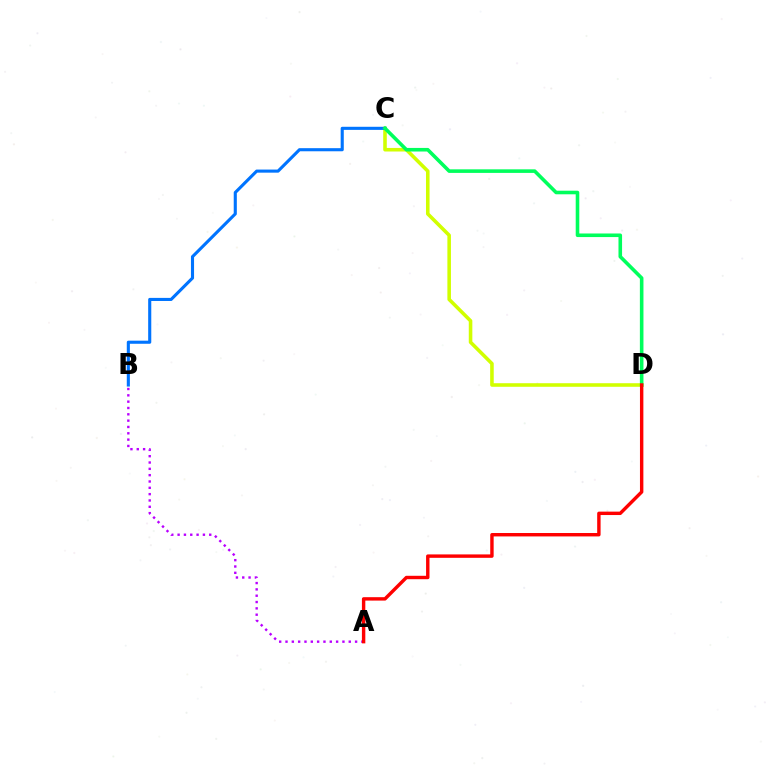{('C', 'D'): [{'color': '#d1ff00', 'line_style': 'solid', 'thickness': 2.57}, {'color': '#00ff5c', 'line_style': 'solid', 'thickness': 2.58}], ('A', 'B'): [{'color': '#b900ff', 'line_style': 'dotted', 'thickness': 1.72}], ('B', 'C'): [{'color': '#0074ff', 'line_style': 'solid', 'thickness': 2.23}], ('A', 'D'): [{'color': '#ff0000', 'line_style': 'solid', 'thickness': 2.46}]}